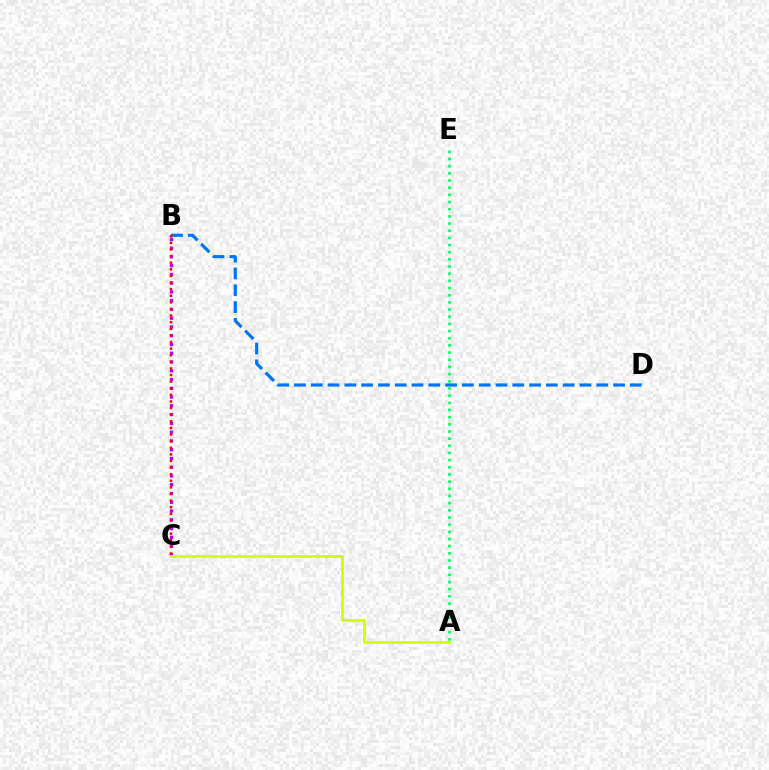{('B', 'C'): [{'color': '#b900ff', 'line_style': 'dotted', 'thickness': 2.38}, {'color': '#ff0000', 'line_style': 'dotted', 'thickness': 1.8}], ('A', 'C'): [{'color': '#d1ff00', 'line_style': 'solid', 'thickness': 1.97}], ('B', 'D'): [{'color': '#0074ff', 'line_style': 'dashed', 'thickness': 2.28}], ('A', 'E'): [{'color': '#00ff5c', 'line_style': 'dotted', 'thickness': 1.95}]}